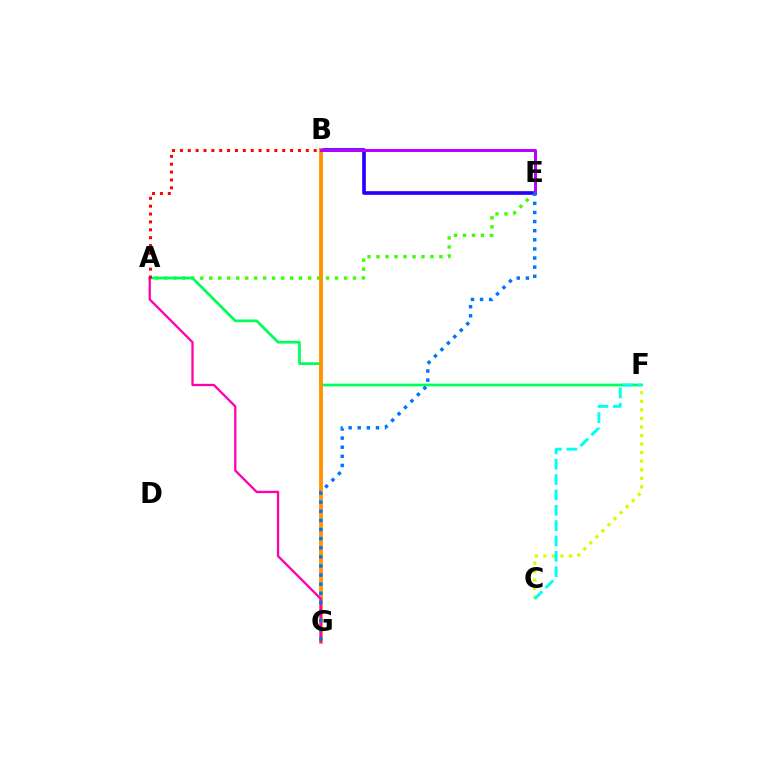{('A', 'E'): [{'color': '#3dff00', 'line_style': 'dotted', 'thickness': 2.44}], ('A', 'F'): [{'color': '#00ff5c', 'line_style': 'solid', 'thickness': 1.96}], ('B', 'E'): [{'color': '#2500ff', 'line_style': 'solid', 'thickness': 2.64}, {'color': '#b900ff', 'line_style': 'solid', 'thickness': 2.15}], ('B', 'G'): [{'color': '#ff9400', 'line_style': 'solid', 'thickness': 2.77}], ('C', 'F'): [{'color': '#d1ff00', 'line_style': 'dotted', 'thickness': 2.33}, {'color': '#00fff6', 'line_style': 'dashed', 'thickness': 2.09}], ('A', 'G'): [{'color': '#ff00ac', 'line_style': 'solid', 'thickness': 1.66}], ('A', 'B'): [{'color': '#ff0000', 'line_style': 'dotted', 'thickness': 2.14}], ('E', 'G'): [{'color': '#0074ff', 'line_style': 'dotted', 'thickness': 2.48}]}